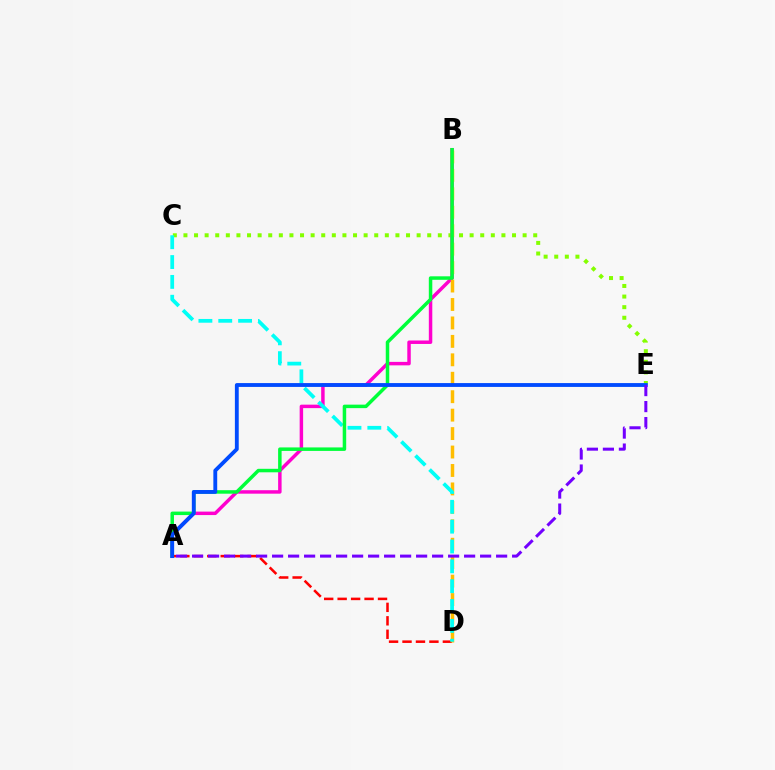{('C', 'E'): [{'color': '#84ff00', 'line_style': 'dotted', 'thickness': 2.88}], ('A', 'B'): [{'color': '#ff00cf', 'line_style': 'solid', 'thickness': 2.5}, {'color': '#00ff39', 'line_style': 'solid', 'thickness': 2.51}], ('A', 'D'): [{'color': '#ff0000', 'line_style': 'dashed', 'thickness': 1.83}], ('B', 'D'): [{'color': '#ffbd00', 'line_style': 'dashed', 'thickness': 2.51}], ('C', 'D'): [{'color': '#00fff6', 'line_style': 'dashed', 'thickness': 2.7}], ('A', 'E'): [{'color': '#004bff', 'line_style': 'solid', 'thickness': 2.77}, {'color': '#7200ff', 'line_style': 'dashed', 'thickness': 2.17}]}